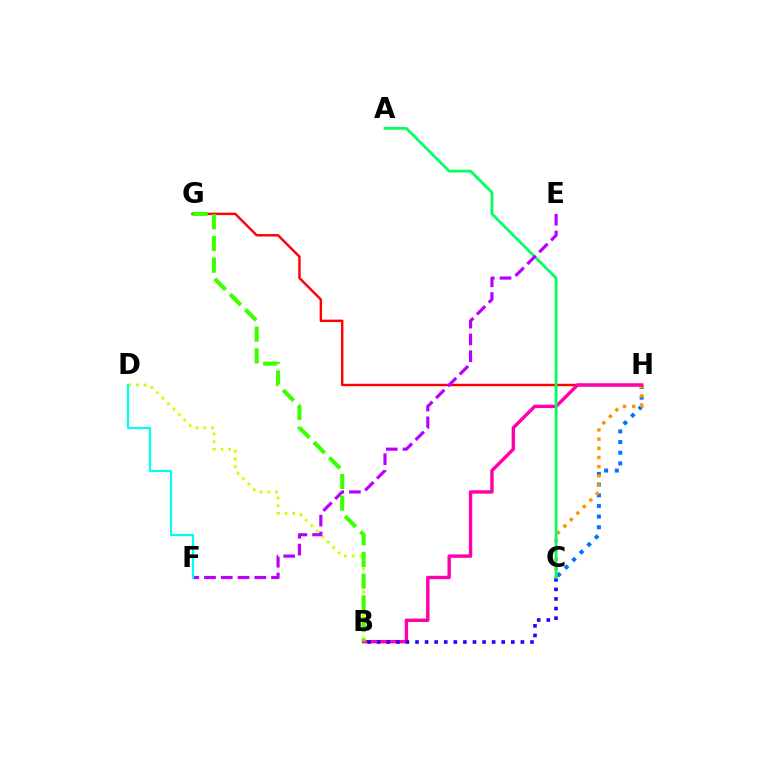{('B', 'D'): [{'color': '#d1ff00', 'line_style': 'dotted', 'thickness': 2.1}], ('G', 'H'): [{'color': '#ff0000', 'line_style': 'solid', 'thickness': 1.74}], ('C', 'H'): [{'color': '#0074ff', 'line_style': 'dotted', 'thickness': 2.89}, {'color': '#ff9400', 'line_style': 'dotted', 'thickness': 2.49}], ('B', 'H'): [{'color': '#ff00ac', 'line_style': 'solid', 'thickness': 2.45}], ('B', 'C'): [{'color': '#2500ff', 'line_style': 'dotted', 'thickness': 2.6}], ('A', 'C'): [{'color': '#00ff5c', 'line_style': 'solid', 'thickness': 1.99}], ('E', 'F'): [{'color': '#b900ff', 'line_style': 'dashed', 'thickness': 2.28}], ('B', 'G'): [{'color': '#3dff00', 'line_style': 'dashed', 'thickness': 2.95}], ('D', 'F'): [{'color': '#00fff6', 'line_style': 'solid', 'thickness': 1.61}]}